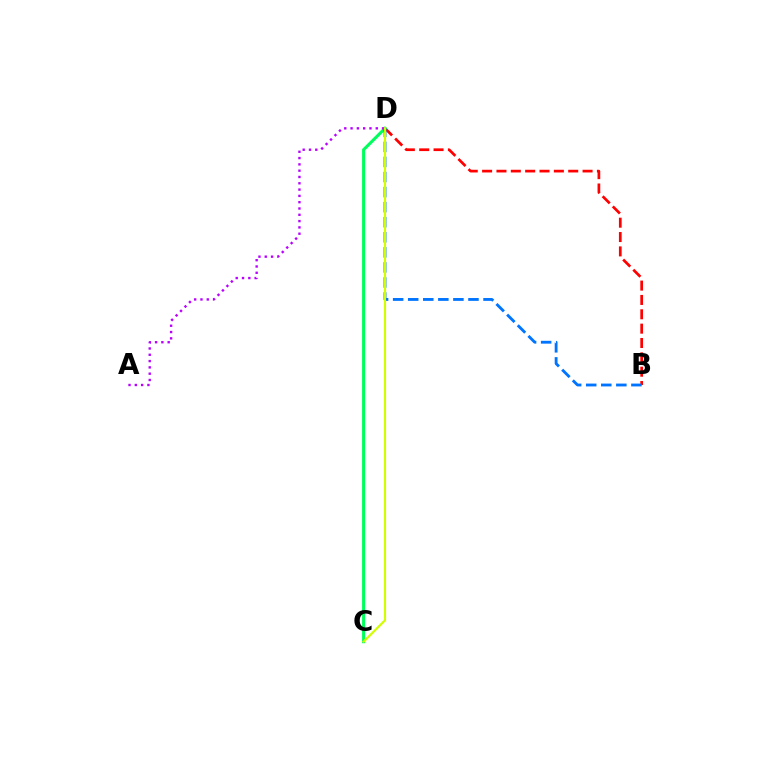{('B', 'D'): [{'color': '#ff0000', 'line_style': 'dashed', 'thickness': 1.95}, {'color': '#0074ff', 'line_style': 'dashed', 'thickness': 2.05}], ('C', 'D'): [{'color': '#00ff5c', 'line_style': 'solid', 'thickness': 2.22}, {'color': '#d1ff00', 'line_style': 'solid', 'thickness': 1.55}], ('A', 'D'): [{'color': '#b900ff', 'line_style': 'dotted', 'thickness': 1.71}]}